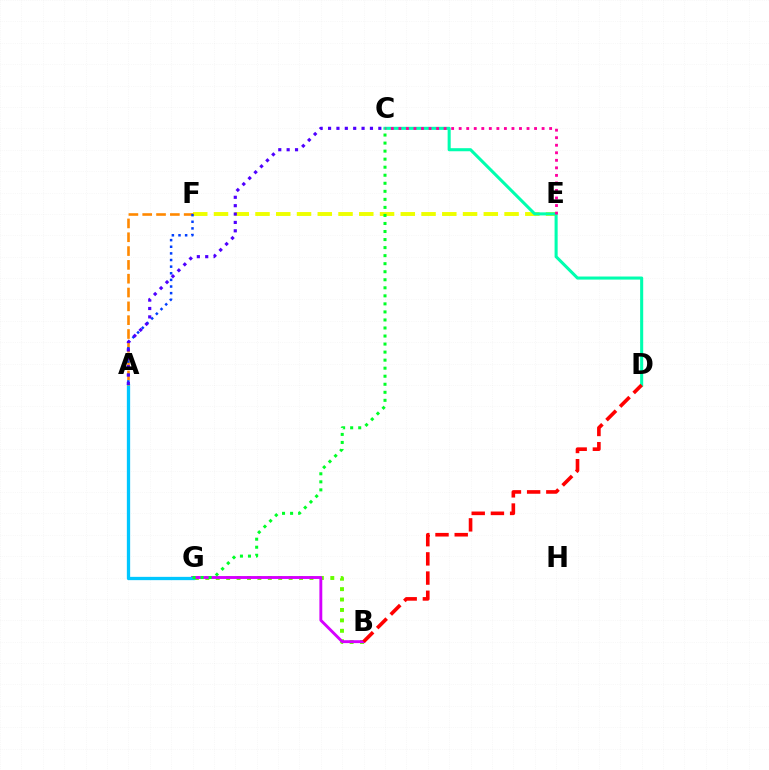{('E', 'F'): [{'color': '#eeff00', 'line_style': 'dashed', 'thickness': 2.82}], ('C', 'D'): [{'color': '#00ffaf', 'line_style': 'solid', 'thickness': 2.21}], ('B', 'G'): [{'color': '#66ff00', 'line_style': 'dotted', 'thickness': 2.83}, {'color': '#d600ff', 'line_style': 'solid', 'thickness': 2.08}], ('A', 'G'): [{'color': '#00c7ff', 'line_style': 'solid', 'thickness': 2.37}], ('C', 'G'): [{'color': '#00ff27', 'line_style': 'dotted', 'thickness': 2.18}], ('A', 'F'): [{'color': '#ff8800', 'line_style': 'dashed', 'thickness': 1.88}, {'color': '#003fff', 'line_style': 'dotted', 'thickness': 1.8}], ('B', 'D'): [{'color': '#ff0000', 'line_style': 'dashed', 'thickness': 2.61}], ('A', 'C'): [{'color': '#4f00ff', 'line_style': 'dotted', 'thickness': 2.28}], ('C', 'E'): [{'color': '#ff00a0', 'line_style': 'dotted', 'thickness': 2.05}]}